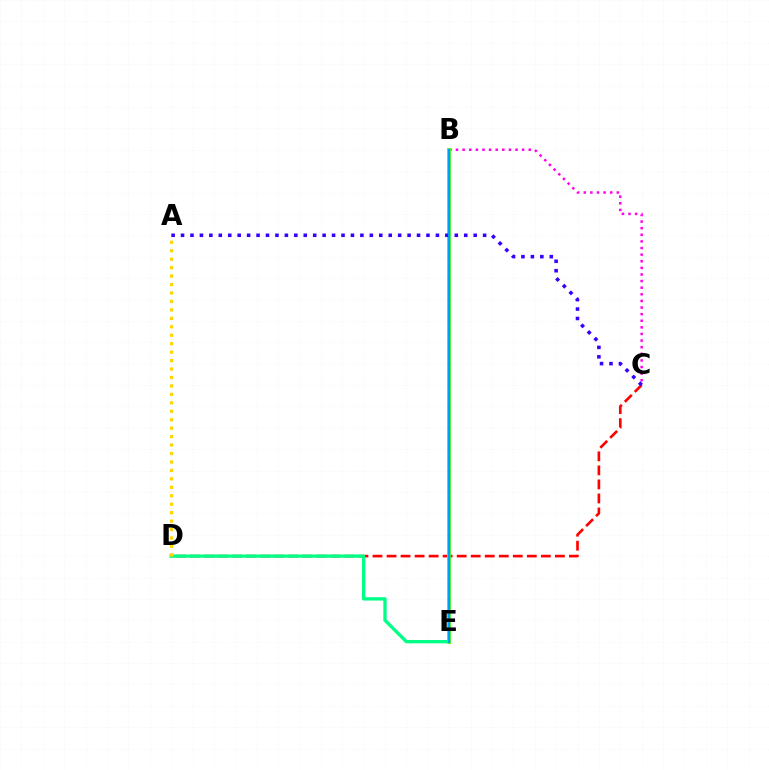{('C', 'D'): [{'color': '#ff0000', 'line_style': 'dashed', 'thickness': 1.91}], ('B', 'C'): [{'color': '#ff00ed', 'line_style': 'dotted', 'thickness': 1.8}], ('D', 'E'): [{'color': '#00ff86', 'line_style': 'solid', 'thickness': 2.39}], ('B', 'E'): [{'color': '#4fff00', 'line_style': 'solid', 'thickness': 2.76}, {'color': '#009eff', 'line_style': 'solid', 'thickness': 1.63}], ('A', 'C'): [{'color': '#3700ff', 'line_style': 'dotted', 'thickness': 2.56}], ('A', 'D'): [{'color': '#ffd500', 'line_style': 'dotted', 'thickness': 2.3}]}